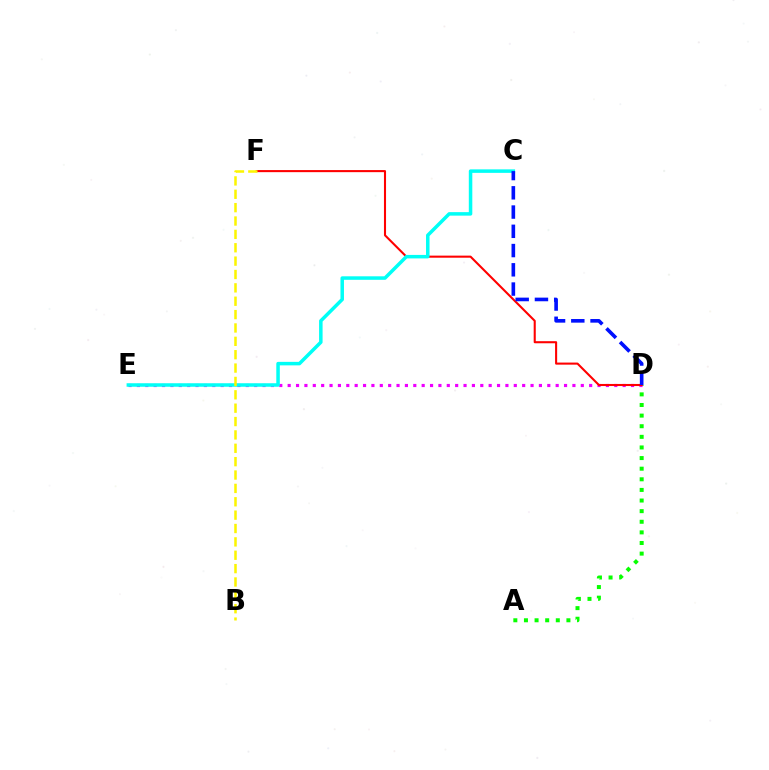{('A', 'D'): [{'color': '#08ff00', 'line_style': 'dotted', 'thickness': 2.88}], ('D', 'E'): [{'color': '#ee00ff', 'line_style': 'dotted', 'thickness': 2.28}], ('D', 'F'): [{'color': '#ff0000', 'line_style': 'solid', 'thickness': 1.5}], ('C', 'E'): [{'color': '#00fff6', 'line_style': 'solid', 'thickness': 2.52}], ('C', 'D'): [{'color': '#0010ff', 'line_style': 'dashed', 'thickness': 2.62}], ('B', 'F'): [{'color': '#fcf500', 'line_style': 'dashed', 'thickness': 1.82}]}